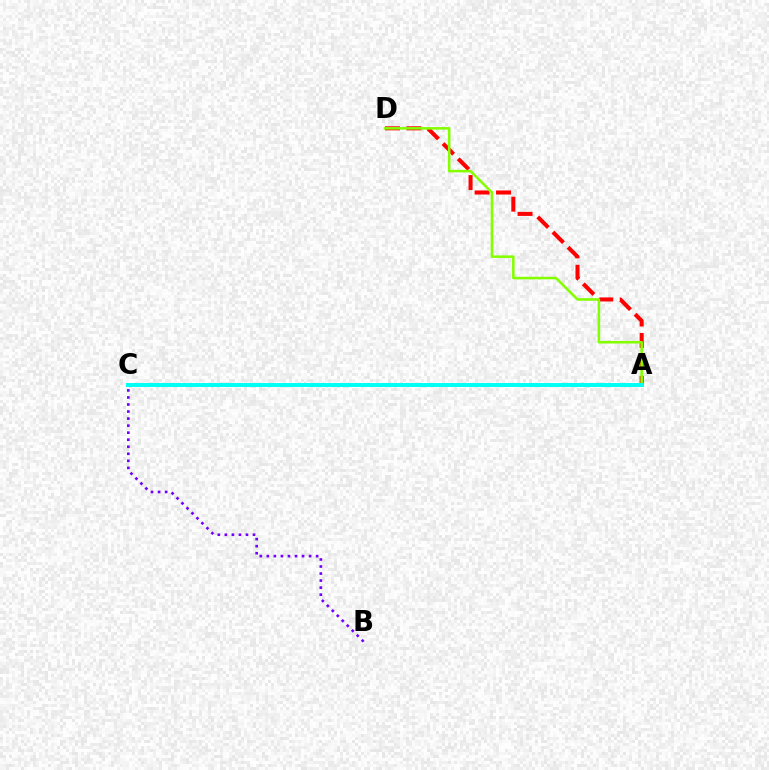{('A', 'D'): [{'color': '#ff0000', 'line_style': 'dashed', 'thickness': 2.91}, {'color': '#84ff00', 'line_style': 'solid', 'thickness': 1.84}], ('A', 'C'): [{'color': '#00fff6', 'line_style': 'solid', 'thickness': 2.85}], ('B', 'C'): [{'color': '#7200ff', 'line_style': 'dotted', 'thickness': 1.91}]}